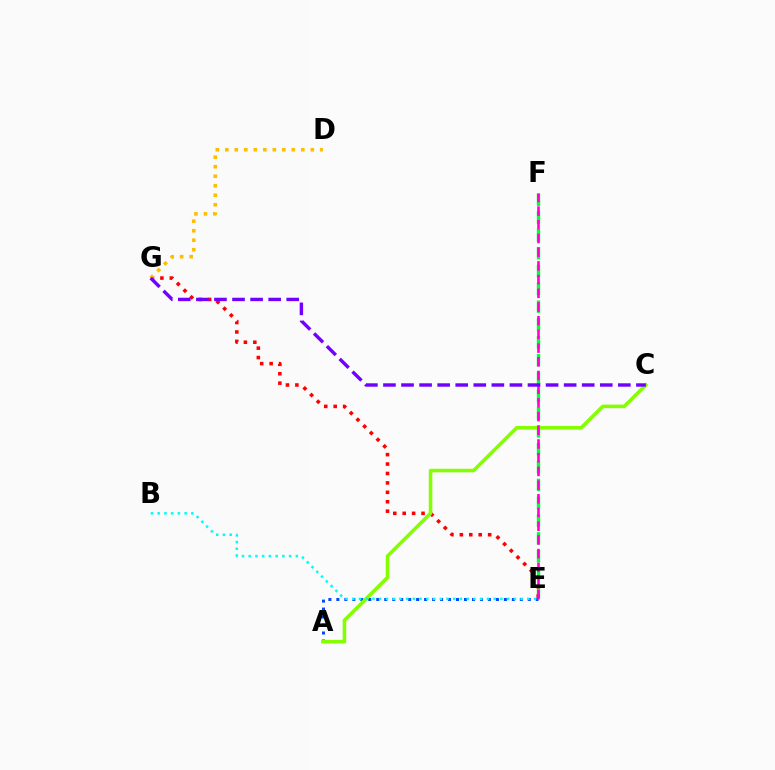{('E', 'F'): [{'color': '#00ff39', 'line_style': 'dashed', 'thickness': 2.42}, {'color': '#ff00cf', 'line_style': 'dashed', 'thickness': 1.86}], ('A', 'E'): [{'color': '#004bff', 'line_style': 'dotted', 'thickness': 2.17}], ('E', 'G'): [{'color': '#ff0000', 'line_style': 'dotted', 'thickness': 2.56}], ('D', 'G'): [{'color': '#ffbd00', 'line_style': 'dotted', 'thickness': 2.58}], ('A', 'C'): [{'color': '#84ff00', 'line_style': 'solid', 'thickness': 2.56}], ('B', 'E'): [{'color': '#00fff6', 'line_style': 'dotted', 'thickness': 1.83}], ('C', 'G'): [{'color': '#7200ff', 'line_style': 'dashed', 'thickness': 2.45}]}